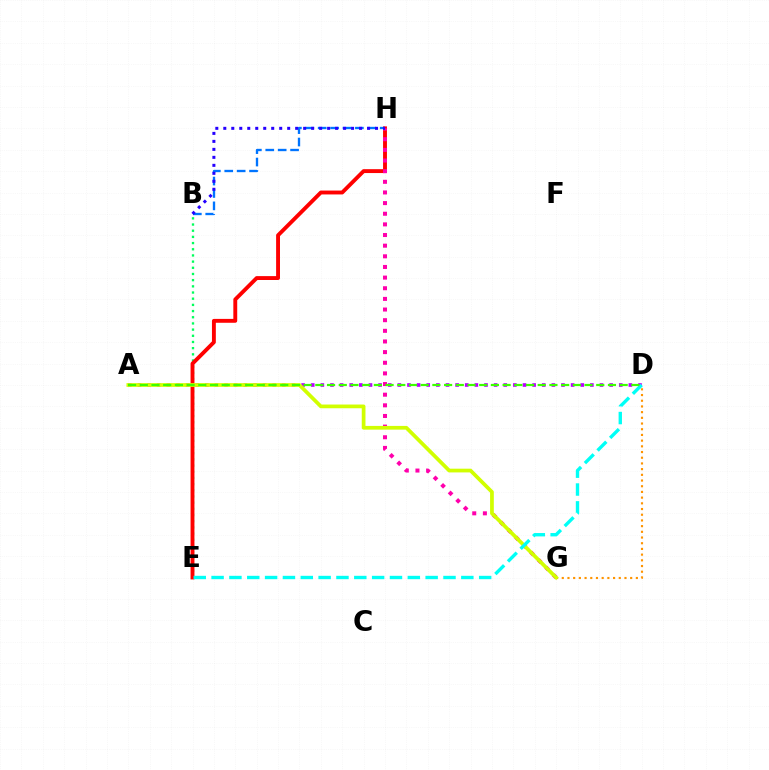{('B', 'H'): [{'color': '#0074ff', 'line_style': 'dashed', 'thickness': 1.68}, {'color': '#2500ff', 'line_style': 'dotted', 'thickness': 2.17}], ('D', 'G'): [{'color': '#ff9400', 'line_style': 'dotted', 'thickness': 1.55}], ('A', 'D'): [{'color': '#b900ff', 'line_style': 'dotted', 'thickness': 2.62}, {'color': '#3dff00', 'line_style': 'dashed', 'thickness': 1.59}], ('B', 'E'): [{'color': '#00ff5c', 'line_style': 'dotted', 'thickness': 1.68}], ('E', 'H'): [{'color': '#ff0000', 'line_style': 'solid', 'thickness': 2.79}], ('G', 'H'): [{'color': '#ff00ac', 'line_style': 'dotted', 'thickness': 2.89}], ('A', 'G'): [{'color': '#d1ff00', 'line_style': 'solid', 'thickness': 2.68}], ('D', 'E'): [{'color': '#00fff6', 'line_style': 'dashed', 'thickness': 2.42}]}